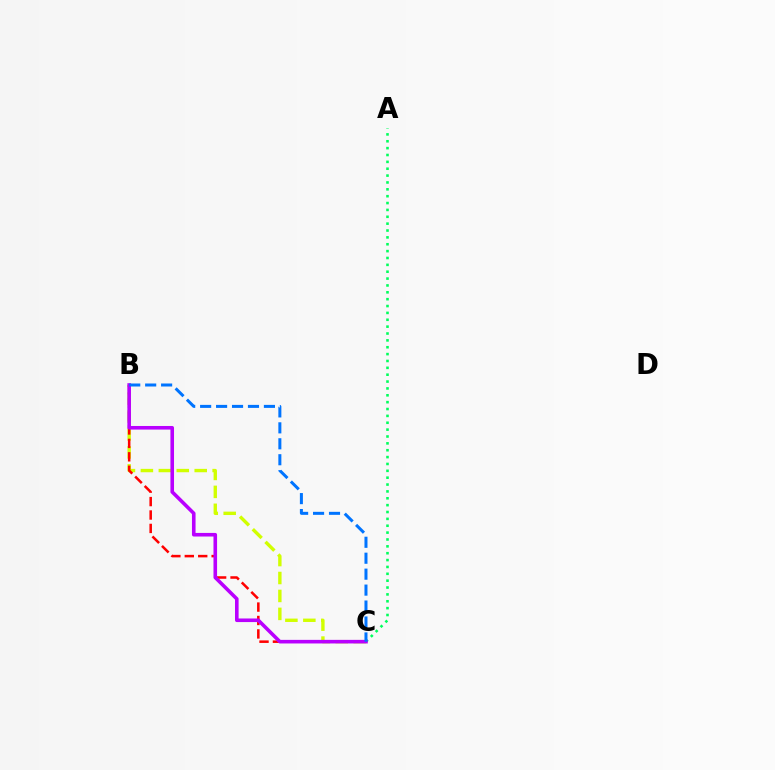{('B', 'C'): [{'color': '#d1ff00', 'line_style': 'dashed', 'thickness': 2.44}, {'color': '#ff0000', 'line_style': 'dashed', 'thickness': 1.82}, {'color': '#b900ff', 'line_style': 'solid', 'thickness': 2.59}, {'color': '#0074ff', 'line_style': 'dashed', 'thickness': 2.17}], ('A', 'C'): [{'color': '#00ff5c', 'line_style': 'dotted', 'thickness': 1.87}]}